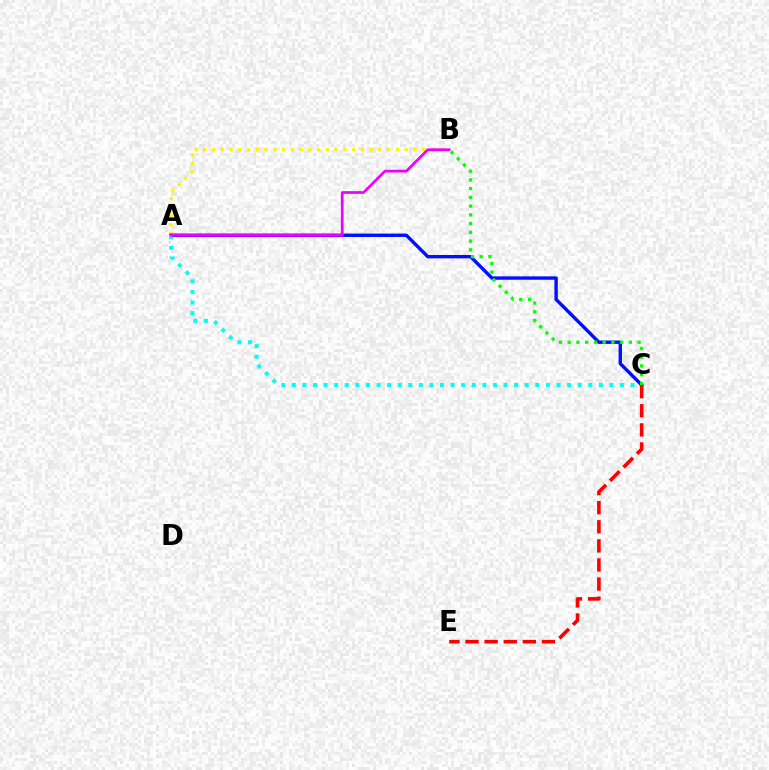{('A', 'B'): [{'color': '#fcf500', 'line_style': 'dotted', 'thickness': 2.38}, {'color': '#ee00ff', 'line_style': 'solid', 'thickness': 1.95}], ('A', 'C'): [{'color': '#0010ff', 'line_style': 'solid', 'thickness': 2.44}, {'color': '#00fff6', 'line_style': 'dotted', 'thickness': 2.88}], ('B', 'C'): [{'color': '#08ff00', 'line_style': 'dotted', 'thickness': 2.37}], ('C', 'E'): [{'color': '#ff0000', 'line_style': 'dashed', 'thickness': 2.59}]}